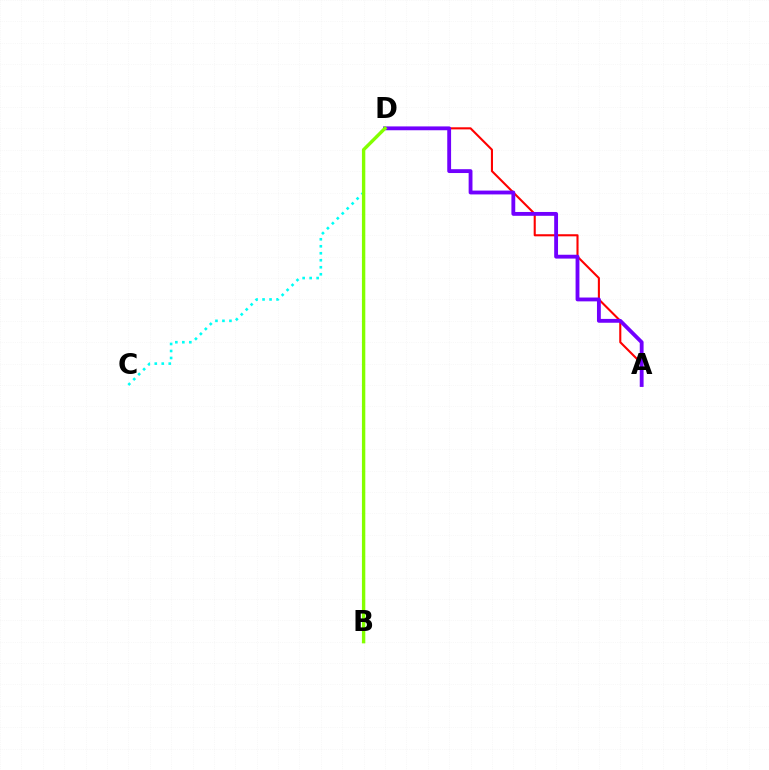{('A', 'D'): [{'color': '#ff0000', 'line_style': 'solid', 'thickness': 1.51}, {'color': '#7200ff', 'line_style': 'solid', 'thickness': 2.76}], ('C', 'D'): [{'color': '#00fff6', 'line_style': 'dotted', 'thickness': 1.9}], ('B', 'D'): [{'color': '#84ff00', 'line_style': 'solid', 'thickness': 2.43}]}